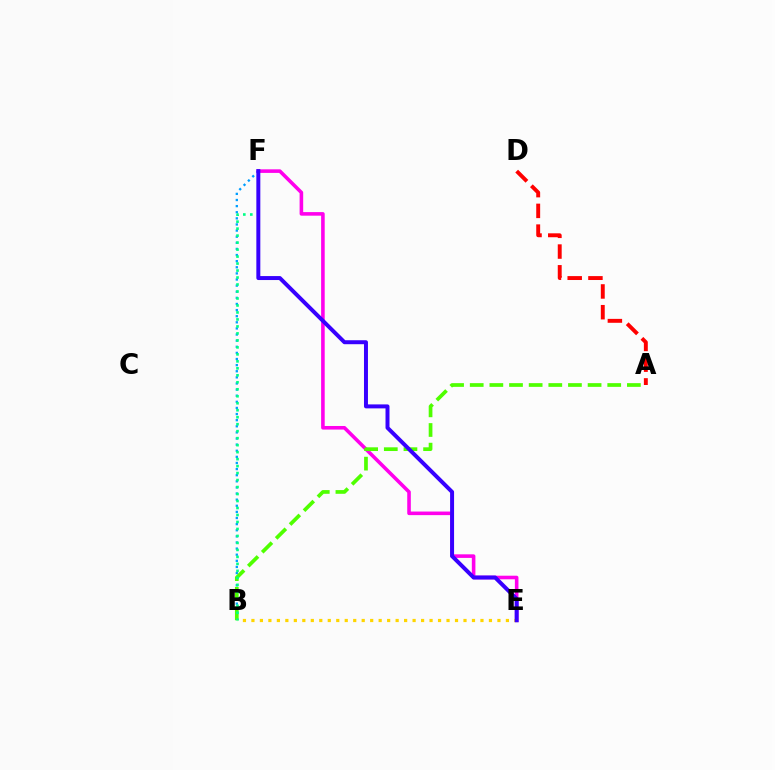{('B', 'F'): [{'color': '#009eff', 'line_style': 'dotted', 'thickness': 1.66}, {'color': '#00ff86', 'line_style': 'dotted', 'thickness': 1.9}], ('E', 'F'): [{'color': '#ff00ed', 'line_style': 'solid', 'thickness': 2.58}, {'color': '#3700ff', 'line_style': 'solid', 'thickness': 2.86}], ('A', 'B'): [{'color': '#4fff00', 'line_style': 'dashed', 'thickness': 2.67}], ('B', 'E'): [{'color': '#ffd500', 'line_style': 'dotted', 'thickness': 2.3}], ('A', 'D'): [{'color': '#ff0000', 'line_style': 'dashed', 'thickness': 2.82}]}